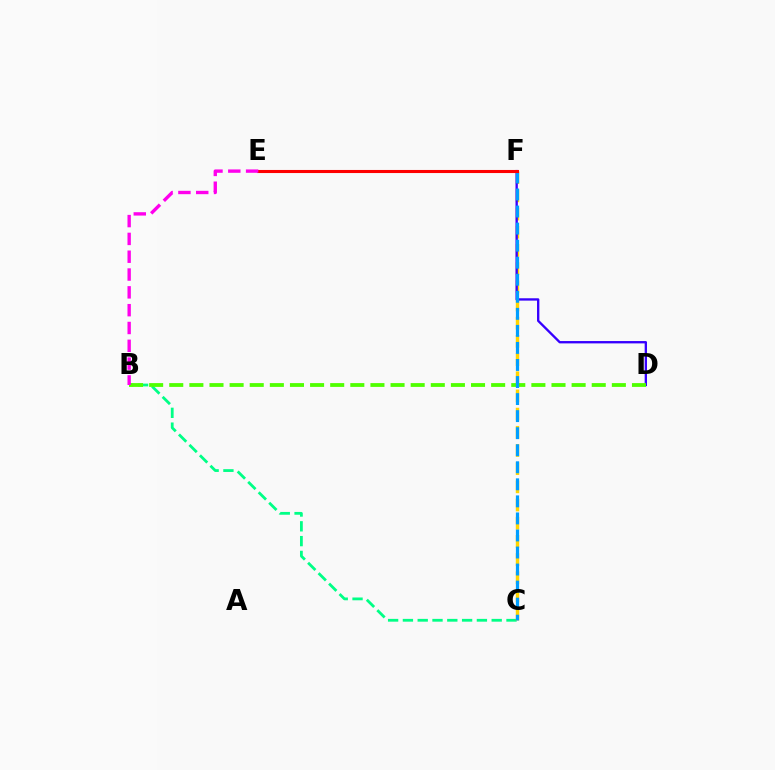{('B', 'C'): [{'color': '#00ff86', 'line_style': 'dashed', 'thickness': 2.01}], ('C', 'F'): [{'color': '#ffd500', 'line_style': 'dashed', 'thickness': 2.47}, {'color': '#009eff', 'line_style': 'dashed', 'thickness': 2.32}], ('D', 'F'): [{'color': '#3700ff', 'line_style': 'solid', 'thickness': 1.68}], ('B', 'D'): [{'color': '#4fff00', 'line_style': 'dashed', 'thickness': 2.73}], ('E', 'F'): [{'color': '#ff0000', 'line_style': 'solid', 'thickness': 2.21}], ('B', 'E'): [{'color': '#ff00ed', 'line_style': 'dashed', 'thickness': 2.42}]}